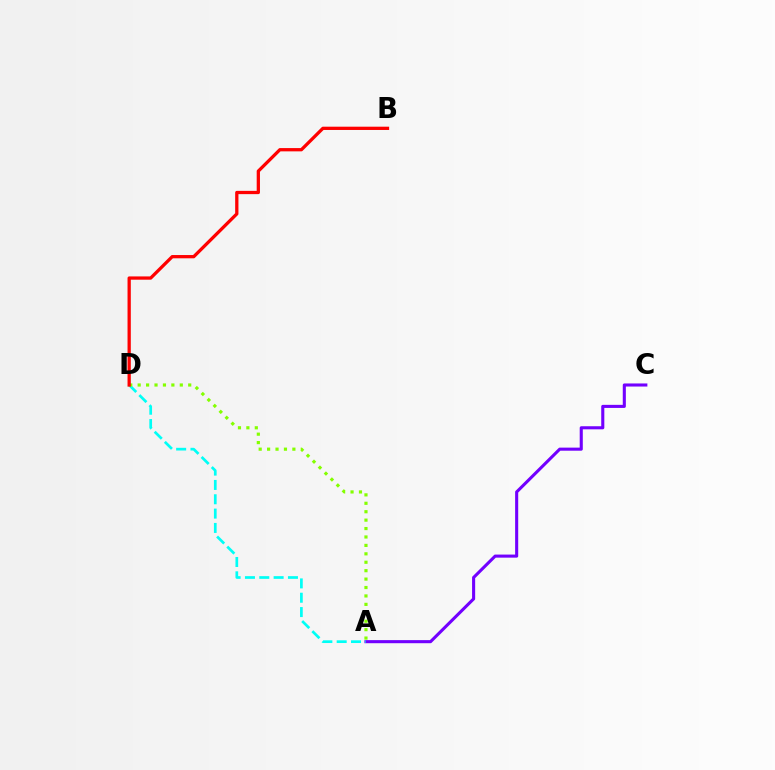{('A', 'C'): [{'color': '#7200ff', 'line_style': 'solid', 'thickness': 2.22}], ('A', 'D'): [{'color': '#00fff6', 'line_style': 'dashed', 'thickness': 1.95}, {'color': '#84ff00', 'line_style': 'dotted', 'thickness': 2.29}], ('B', 'D'): [{'color': '#ff0000', 'line_style': 'solid', 'thickness': 2.36}]}